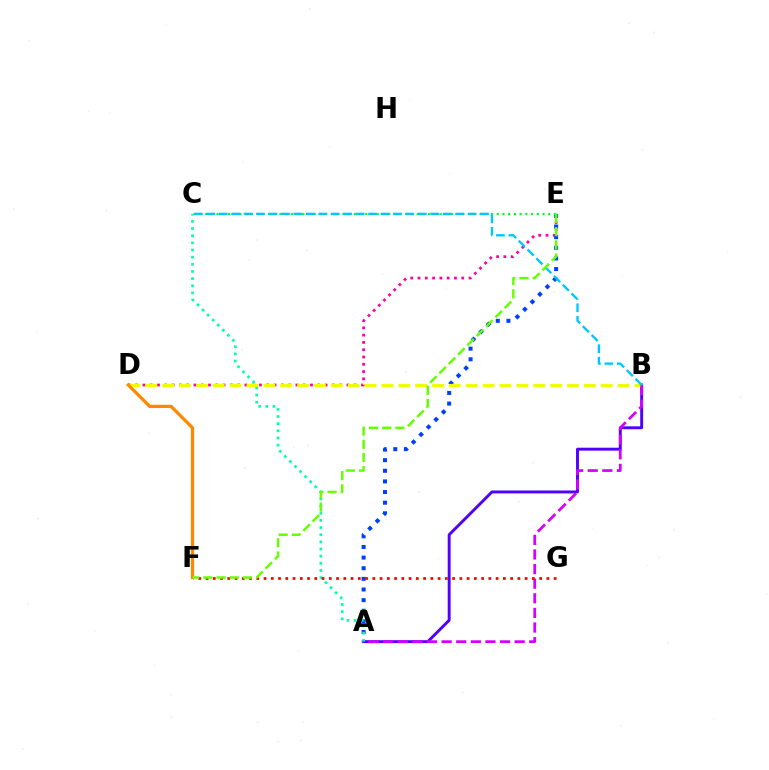{('D', 'E'): [{'color': '#ff00a0', 'line_style': 'dotted', 'thickness': 1.98}], ('A', 'E'): [{'color': '#003fff', 'line_style': 'dotted', 'thickness': 2.89}], ('A', 'B'): [{'color': '#4f00ff', 'line_style': 'solid', 'thickness': 2.11}, {'color': '#d600ff', 'line_style': 'dashed', 'thickness': 1.98}], ('A', 'C'): [{'color': '#00ffaf', 'line_style': 'dotted', 'thickness': 1.94}], ('B', 'D'): [{'color': '#eeff00', 'line_style': 'dashed', 'thickness': 2.29}], ('D', 'F'): [{'color': '#ff8800', 'line_style': 'solid', 'thickness': 2.35}], ('F', 'G'): [{'color': '#ff0000', 'line_style': 'dotted', 'thickness': 1.97}], ('C', 'E'): [{'color': '#00ff27', 'line_style': 'dotted', 'thickness': 1.55}], ('B', 'C'): [{'color': '#00c7ff', 'line_style': 'dashed', 'thickness': 1.69}], ('E', 'F'): [{'color': '#66ff00', 'line_style': 'dashed', 'thickness': 1.79}]}